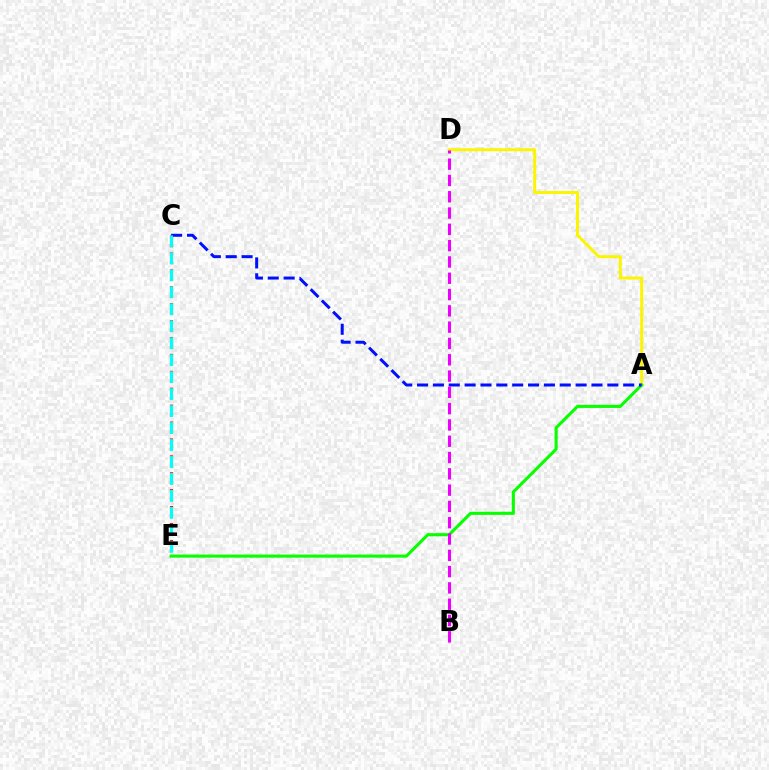{('A', 'D'): [{'color': '#fcf500', 'line_style': 'solid', 'thickness': 2.13}], ('A', 'E'): [{'color': '#08ff00', 'line_style': 'solid', 'thickness': 2.23}], ('A', 'C'): [{'color': '#0010ff', 'line_style': 'dashed', 'thickness': 2.15}], ('C', 'E'): [{'color': '#ff0000', 'line_style': 'dotted', 'thickness': 2.3}, {'color': '#00fff6', 'line_style': 'dashed', 'thickness': 2.3}], ('B', 'D'): [{'color': '#ee00ff', 'line_style': 'dashed', 'thickness': 2.21}]}